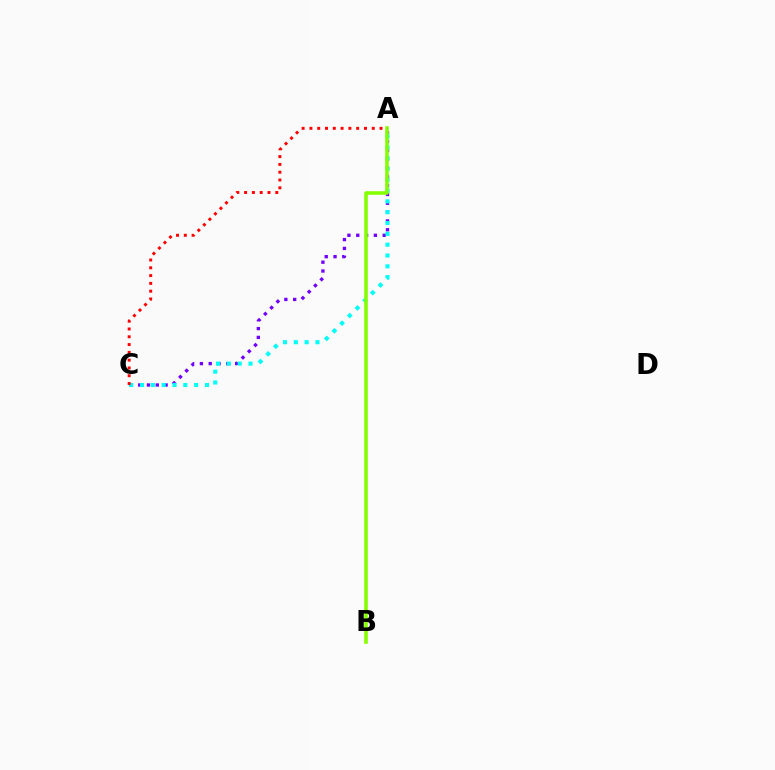{('A', 'C'): [{'color': '#7200ff', 'line_style': 'dotted', 'thickness': 2.4}, {'color': '#00fff6', 'line_style': 'dotted', 'thickness': 2.94}, {'color': '#ff0000', 'line_style': 'dotted', 'thickness': 2.12}], ('A', 'B'): [{'color': '#84ff00', 'line_style': 'solid', 'thickness': 2.57}]}